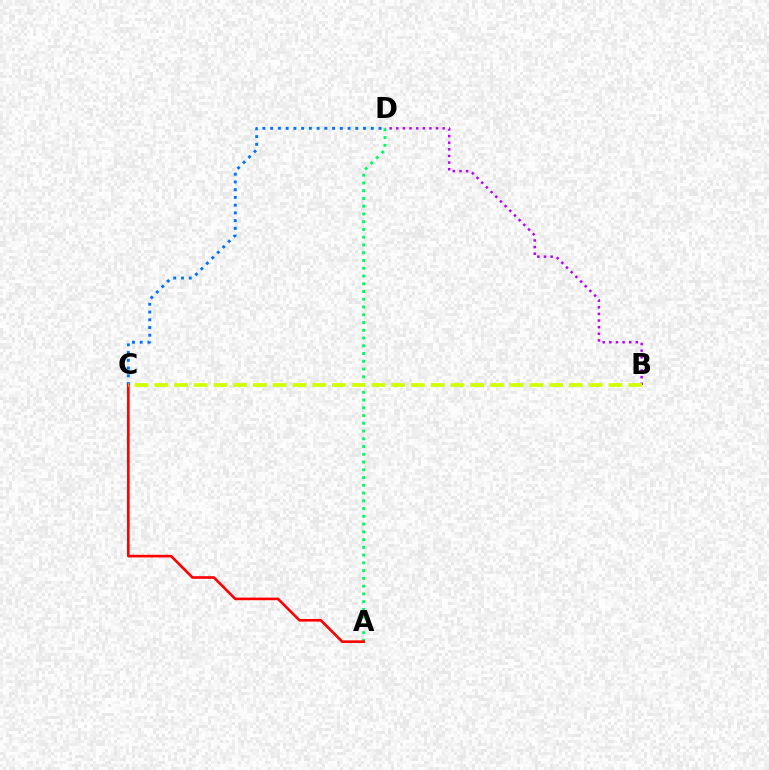{('A', 'D'): [{'color': '#00ff5c', 'line_style': 'dotted', 'thickness': 2.11}], ('C', 'D'): [{'color': '#0074ff', 'line_style': 'dotted', 'thickness': 2.1}], ('A', 'C'): [{'color': '#ff0000', 'line_style': 'solid', 'thickness': 1.9}], ('B', 'D'): [{'color': '#b900ff', 'line_style': 'dotted', 'thickness': 1.8}], ('B', 'C'): [{'color': '#d1ff00', 'line_style': 'dashed', 'thickness': 2.68}]}